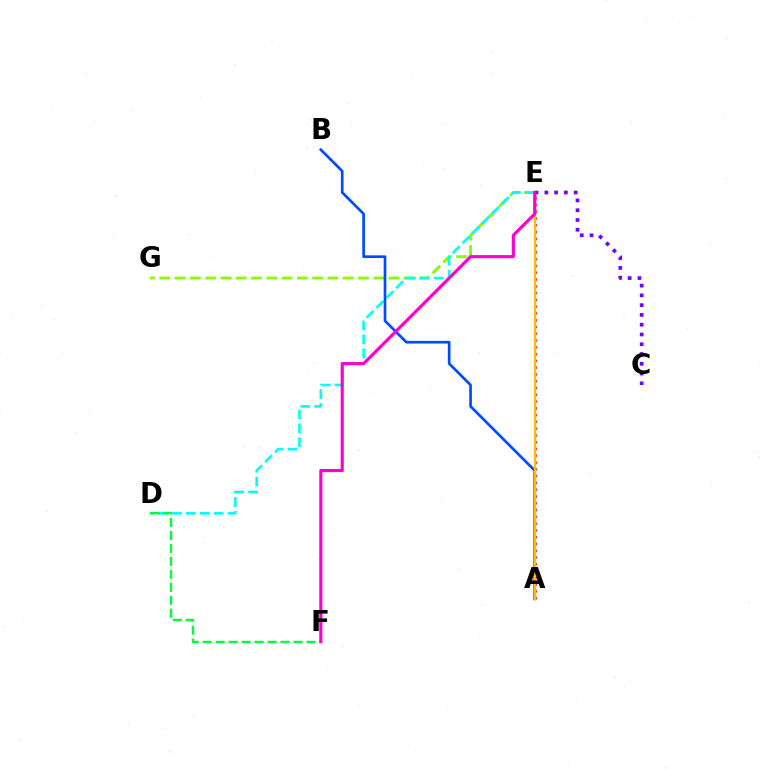{('E', 'G'): [{'color': '#84ff00', 'line_style': 'dashed', 'thickness': 2.08}], ('D', 'E'): [{'color': '#00fff6', 'line_style': 'dashed', 'thickness': 1.89}], ('D', 'F'): [{'color': '#00ff39', 'line_style': 'dashed', 'thickness': 1.76}], ('A', 'E'): [{'color': '#ff0000', 'line_style': 'dotted', 'thickness': 1.84}, {'color': '#ffbd00', 'line_style': 'solid', 'thickness': 1.55}], ('C', 'E'): [{'color': '#7200ff', 'line_style': 'dotted', 'thickness': 2.66}], ('A', 'B'): [{'color': '#004bff', 'line_style': 'solid', 'thickness': 1.93}], ('E', 'F'): [{'color': '#ff00cf', 'line_style': 'solid', 'thickness': 2.25}]}